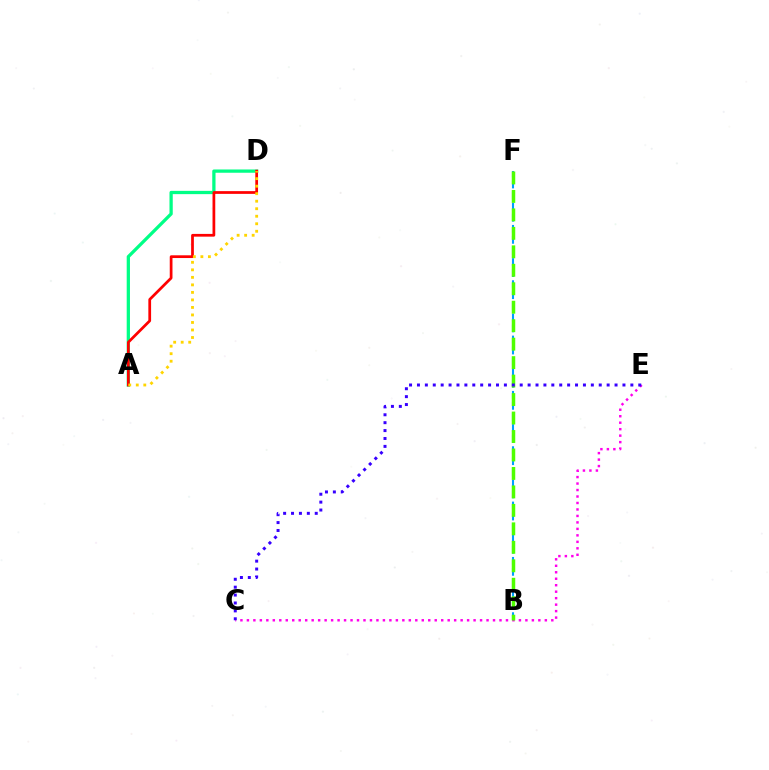{('A', 'D'): [{'color': '#00ff86', 'line_style': 'solid', 'thickness': 2.35}, {'color': '#ff0000', 'line_style': 'solid', 'thickness': 1.97}, {'color': '#ffd500', 'line_style': 'dotted', 'thickness': 2.04}], ('B', 'F'): [{'color': '#009eff', 'line_style': 'dashed', 'thickness': 1.5}, {'color': '#4fff00', 'line_style': 'dashed', 'thickness': 2.51}], ('C', 'E'): [{'color': '#ff00ed', 'line_style': 'dotted', 'thickness': 1.76}, {'color': '#3700ff', 'line_style': 'dotted', 'thickness': 2.15}]}